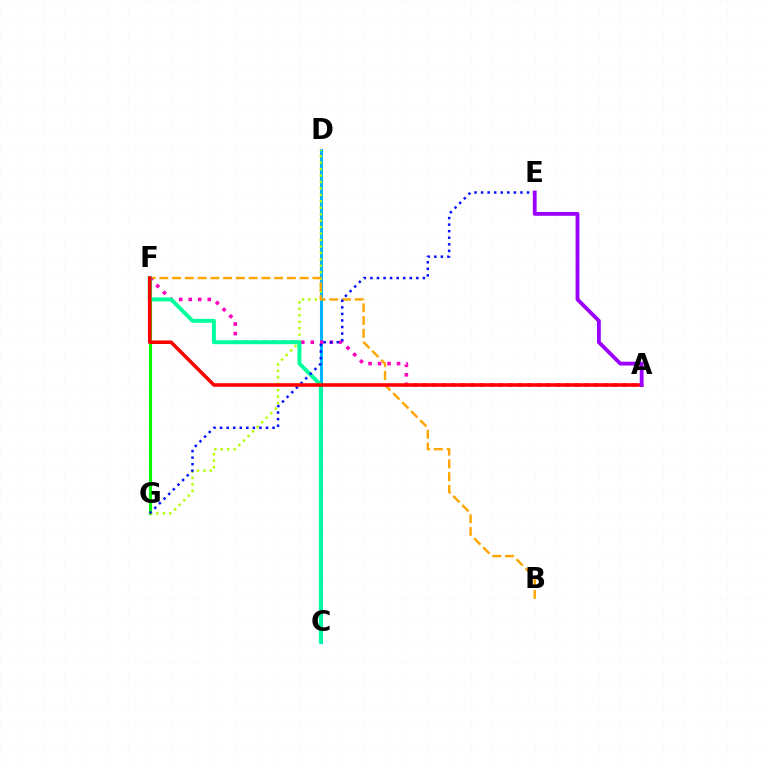{('F', 'G'): [{'color': '#08ff00', 'line_style': 'solid', 'thickness': 2.25}], ('C', 'D'): [{'color': '#00b5ff', 'line_style': 'solid', 'thickness': 2.2}], ('D', 'G'): [{'color': '#b3ff00', 'line_style': 'dotted', 'thickness': 1.75}], ('B', 'F'): [{'color': '#ffa500', 'line_style': 'dashed', 'thickness': 1.73}], ('A', 'F'): [{'color': '#ff00bd', 'line_style': 'dotted', 'thickness': 2.59}, {'color': '#ff0000', 'line_style': 'solid', 'thickness': 2.56}], ('C', 'F'): [{'color': '#00ff9d', 'line_style': 'solid', 'thickness': 2.82}], ('E', 'G'): [{'color': '#0010ff', 'line_style': 'dotted', 'thickness': 1.78}], ('A', 'E'): [{'color': '#9b00ff', 'line_style': 'solid', 'thickness': 2.74}]}